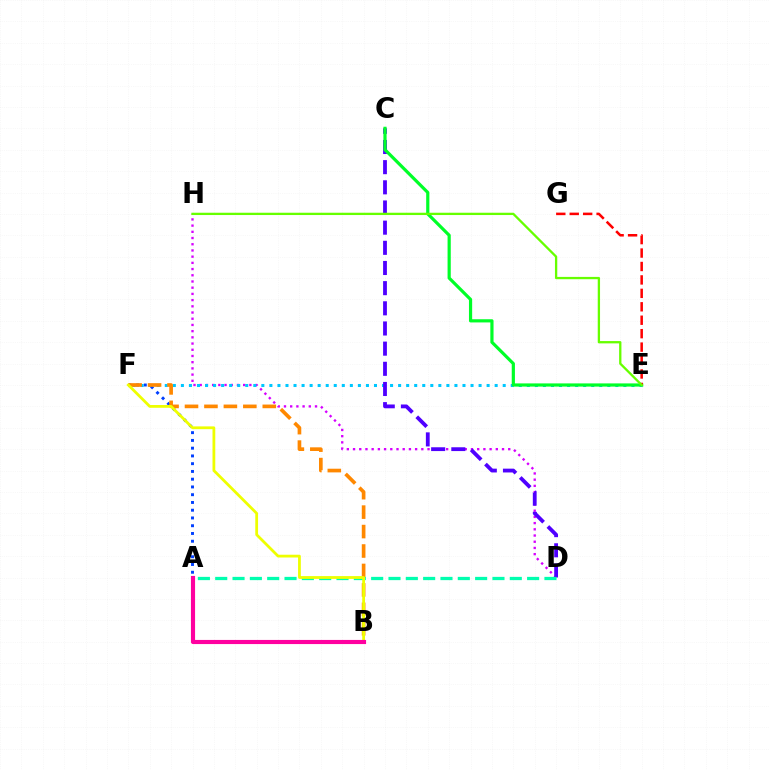{('D', 'H'): [{'color': '#d600ff', 'line_style': 'dotted', 'thickness': 1.69}], ('E', 'F'): [{'color': '#00c7ff', 'line_style': 'dotted', 'thickness': 2.19}], ('A', 'F'): [{'color': '#003fff', 'line_style': 'dotted', 'thickness': 2.11}], ('C', 'D'): [{'color': '#4f00ff', 'line_style': 'dashed', 'thickness': 2.74}], ('A', 'D'): [{'color': '#00ffaf', 'line_style': 'dashed', 'thickness': 2.35}], ('C', 'E'): [{'color': '#00ff27', 'line_style': 'solid', 'thickness': 2.3}], ('B', 'F'): [{'color': '#ff8800', 'line_style': 'dashed', 'thickness': 2.64}, {'color': '#eeff00', 'line_style': 'solid', 'thickness': 2.0}], ('E', 'G'): [{'color': '#ff0000', 'line_style': 'dashed', 'thickness': 1.83}], ('E', 'H'): [{'color': '#66ff00', 'line_style': 'solid', 'thickness': 1.66}], ('A', 'B'): [{'color': '#ff00a0', 'line_style': 'solid', 'thickness': 2.98}]}